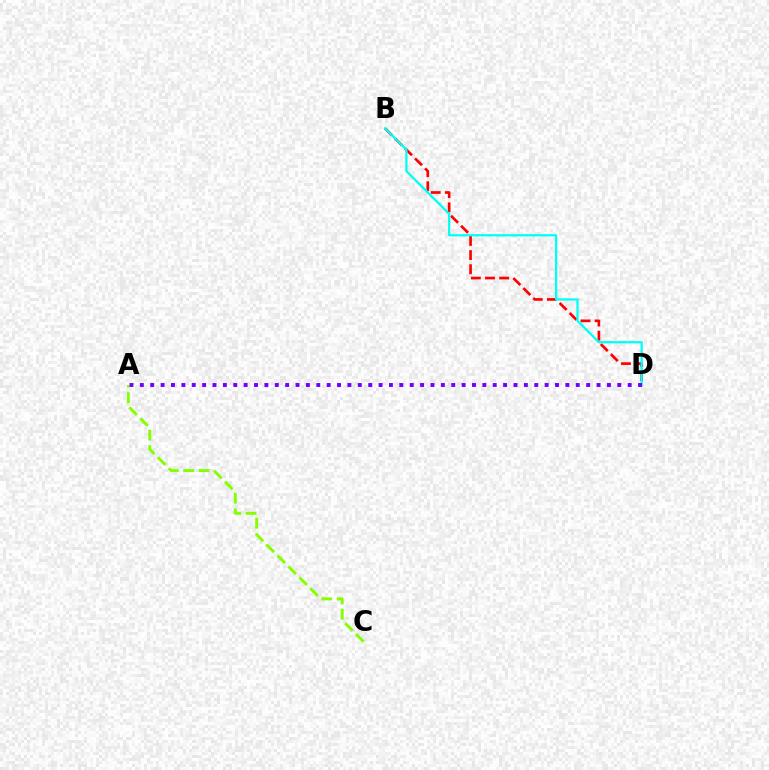{('B', 'D'): [{'color': '#ff0000', 'line_style': 'dashed', 'thickness': 1.92}, {'color': '#00fff6', 'line_style': 'solid', 'thickness': 1.62}], ('A', 'C'): [{'color': '#84ff00', 'line_style': 'dashed', 'thickness': 2.1}], ('A', 'D'): [{'color': '#7200ff', 'line_style': 'dotted', 'thickness': 2.82}]}